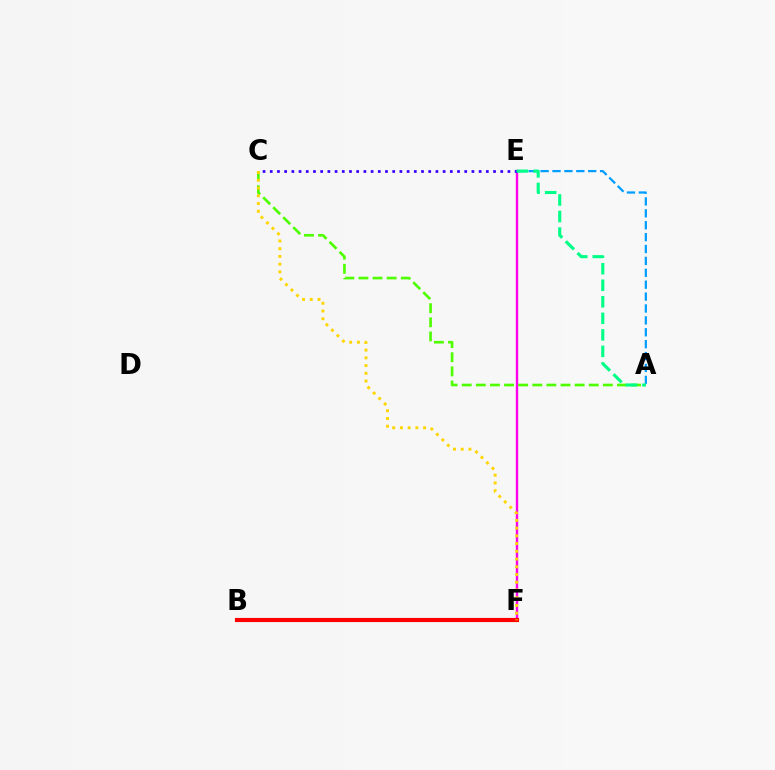{('E', 'F'): [{'color': '#ff00ed', 'line_style': 'solid', 'thickness': 1.72}], ('B', 'F'): [{'color': '#ff0000', 'line_style': 'solid', 'thickness': 2.98}], ('C', 'E'): [{'color': '#3700ff', 'line_style': 'dotted', 'thickness': 1.96}], ('A', 'E'): [{'color': '#009eff', 'line_style': 'dashed', 'thickness': 1.62}, {'color': '#00ff86', 'line_style': 'dashed', 'thickness': 2.25}], ('A', 'C'): [{'color': '#4fff00', 'line_style': 'dashed', 'thickness': 1.92}], ('C', 'F'): [{'color': '#ffd500', 'line_style': 'dotted', 'thickness': 2.1}]}